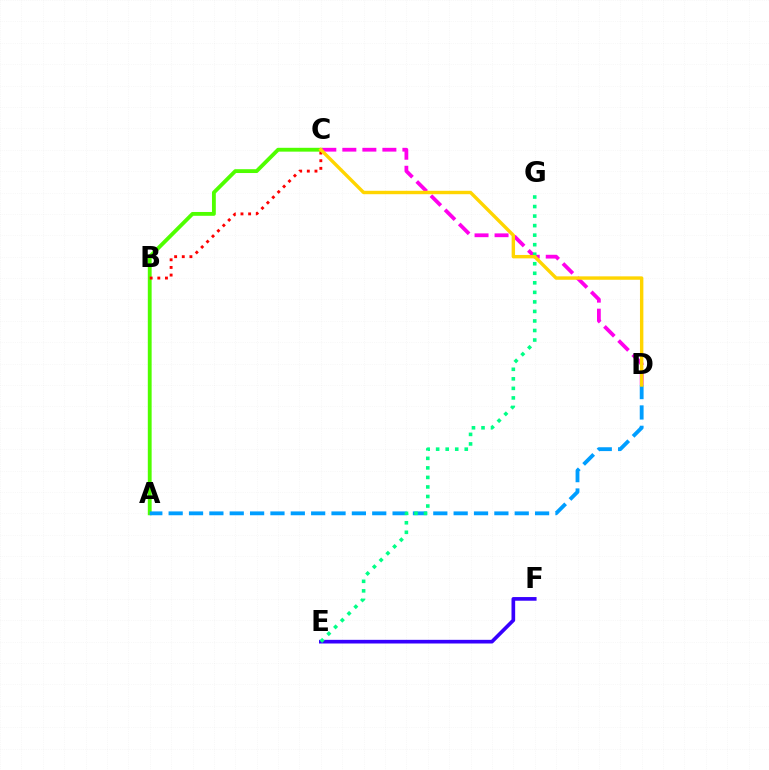{('E', 'F'): [{'color': '#3700ff', 'line_style': 'solid', 'thickness': 2.64}], ('A', 'C'): [{'color': '#4fff00', 'line_style': 'solid', 'thickness': 2.76}], ('A', 'D'): [{'color': '#009eff', 'line_style': 'dashed', 'thickness': 2.77}], ('C', 'D'): [{'color': '#ff00ed', 'line_style': 'dashed', 'thickness': 2.72}, {'color': '#ffd500', 'line_style': 'solid', 'thickness': 2.45}], ('E', 'G'): [{'color': '#00ff86', 'line_style': 'dotted', 'thickness': 2.59}], ('B', 'C'): [{'color': '#ff0000', 'line_style': 'dotted', 'thickness': 2.08}]}